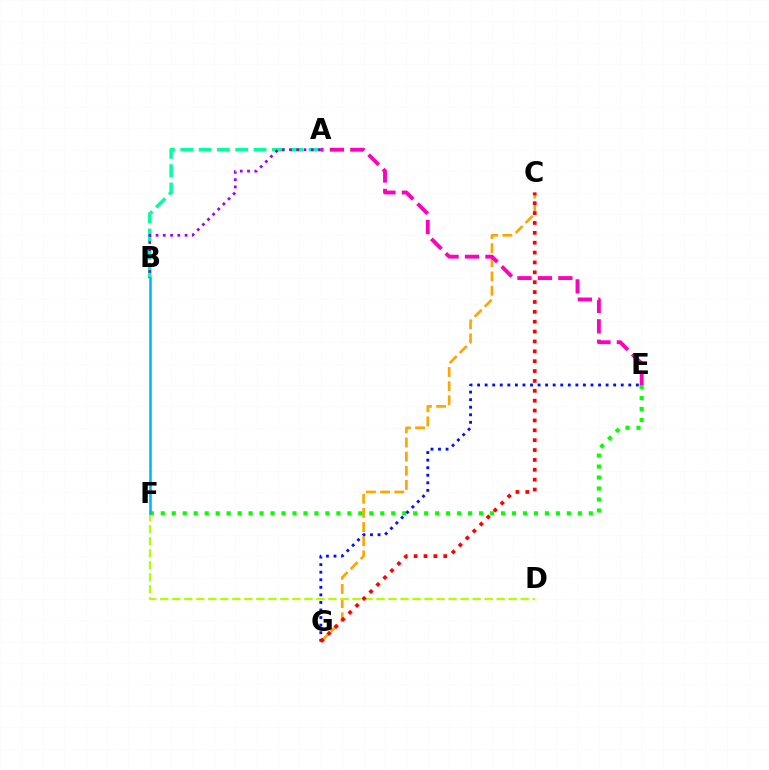{('C', 'G'): [{'color': '#ffa500', 'line_style': 'dashed', 'thickness': 1.92}, {'color': '#ff0000', 'line_style': 'dotted', 'thickness': 2.68}], ('A', 'B'): [{'color': '#00ff9d', 'line_style': 'dashed', 'thickness': 2.49}, {'color': '#9b00ff', 'line_style': 'dotted', 'thickness': 1.97}], ('E', 'F'): [{'color': '#08ff00', 'line_style': 'dotted', 'thickness': 2.98}], ('E', 'G'): [{'color': '#0010ff', 'line_style': 'dotted', 'thickness': 2.05}], ('A', 'E'): [{'color': '#ff00bd', 'line_style': 'dashed', 'thickness': 2.78}], ('D', 'F'): [{'color': '#b3ff00', 'line_style': 'dashed', 'thickness': 1.63}], ('B', 'F'): [{'color': '#00b5ff', 'line_style': 'solid', 'thickness': 1.85}]}